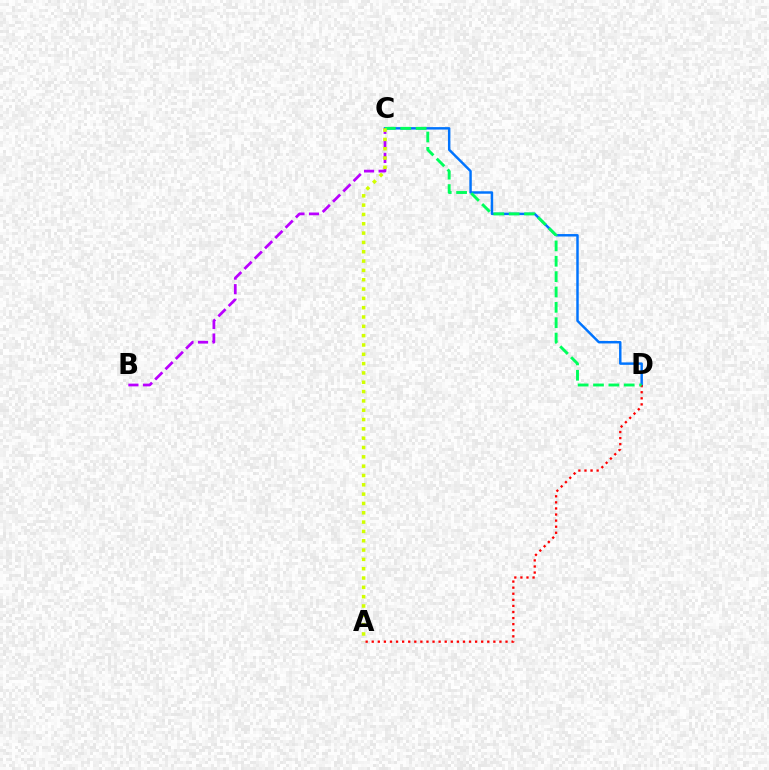{('C', 'D'): [{'color': '#0074ff', 'line_style': 'solid', 'thickness': 1.76}, {'color': '#00ff5c', 'line_style': 'dashed', 'thickness': 2.09}], ('B', 'C'): [{'color': '#b900ff', 'line_style': 'dashed', 'thickness': 1.98}], ('A', 'D'): [{'color': '#ff0000', 'line_style': 'dotted', 'thickness': 1.65}], ('A', 'C'): [{'color': '#d1ff00', 'line_style': 'dotted', 'thickness': 2.53}]}